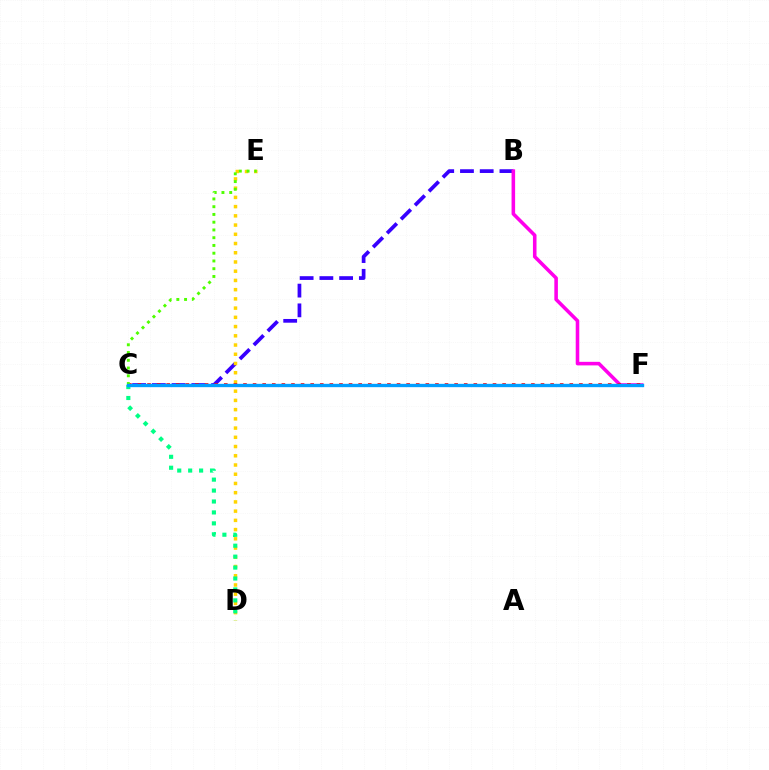{('B', 'C'): [{'color': '#3700ff', 'line_style': 'dashed', 'thickness': 2.68}], ('D', 'E'): [{'color': '#ffd500', 'line_style': 'dotted', 'thickness': 2.51}], ('B', 'F'): [{'color': '#ff00ed', 'line_style': 'solid', 'thickness': 2.56}], ('C', 'F'): [{'color': '#ff0000', 'line_style': 'dotted', 'thickness': 2.61}, {'color': '#009eff', 'line_style': 'solid', 'thickness': 2.41}], ('C', 'D'): [{'color': '#00ff86', 'line_style': 'dotted', 'thickness': 2.97}], ('C', 'E'): [{'color': '#4fff00', 'line_style': 'dotted', 'thickness': 2.11}]}